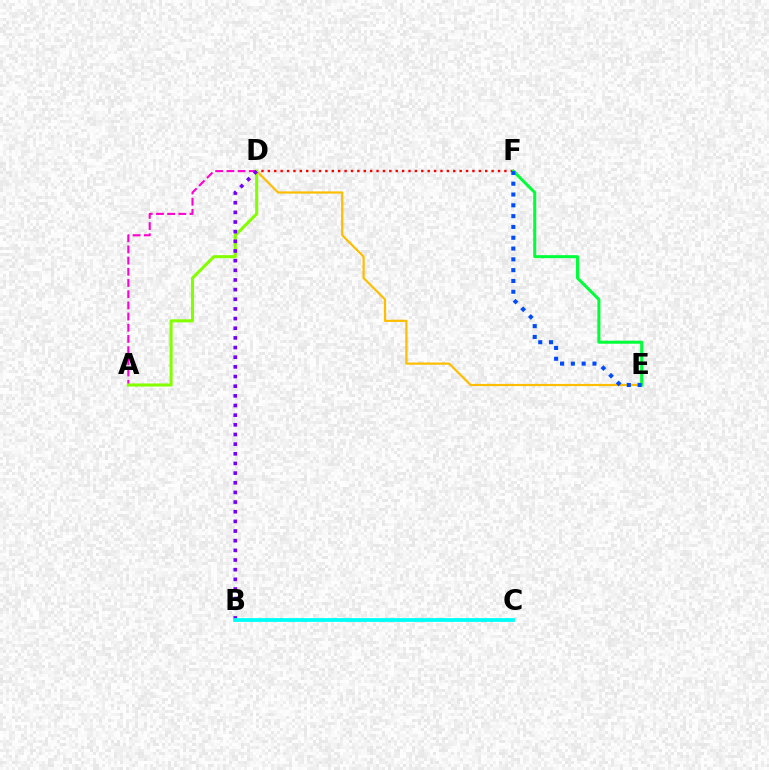{('D', 'F'): [{'color': '#ff0000', 'line_style': 'dotted', 'thickness': 1.74}], ('D', 'E'): [{'color': '#ffbd00', 'line_style': 'solid', 'thickness': 1.59}], ('A', 'D'): [{'color': '#ff00cf', 'line_style': 'dashed', 'thickness': 1.52}, {'color': '#84ff00', 'line_style': 'solid', 'thickness': 2.21}], ('E', 'F'): [{'color': '#00ff39', 'line_style': 'solid', 'thickness': 2.18}, {'color': '#004bff', 'line_style': 'dotted', 'thickness': 2.94}], ('B', 'D'): [{'color': '#7200ff', 'line_style': 'dotted', 'thickness': 2.62}], ('B', 'C'): [{'color': '#00fff6', 'line_style': 'solid', 'thickness': 2.72}]}